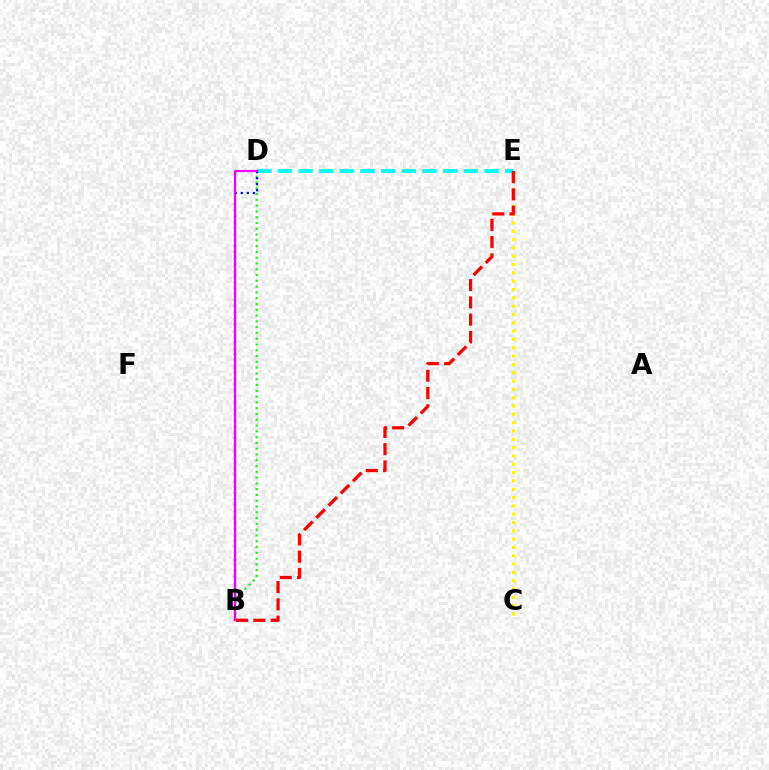{('D', 'E'): [{'color': '#00fff6', 'line_style': 'dashed', 'thickness': 2.81}], ('B', 'D'): [{'color': '#08ff00', 'line_style': 'dotted', 'thickness': 1.57}, {'color': '#0010ff', 'line_style': 'dotted', 'thickness': 1.63}, {'color': '#ee00ff', 'line_style': 'solid', 'thickness': 1.63}], ('C', 'E'): [{'color': '#fcf500', 'line_style': 'dotted', 'thickness': 2.26}], ('B', 'E'): [{'color': '#ff0000', 'line_style': 'dashed', 'thickness': 2.35}]}